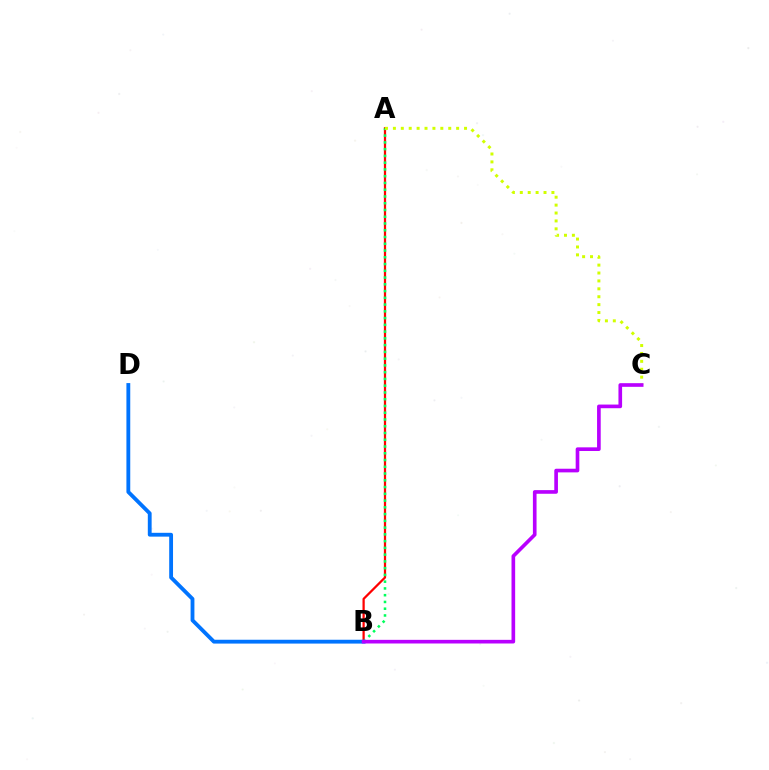{('A', 'B'): [{'color': '#ff0000', 'line_style': 'solid', 'thickness': 1.61}, {'color': '#00ff5c', 'line_style': 'dotted', 'thickness': 1.84}], ('A', 'C'): [{'color': '#d1ff00', 'line_style': 'dotted', 'thickness': 2.15}], ('B', 'D'): [{'color': '#0074ff', 'line_style': 'solid', 'thickness': 2.76}], ('B', 'C'): [{'color': '#b900ff', 'line_style': 'solid', 'thickness': 2.63}]}